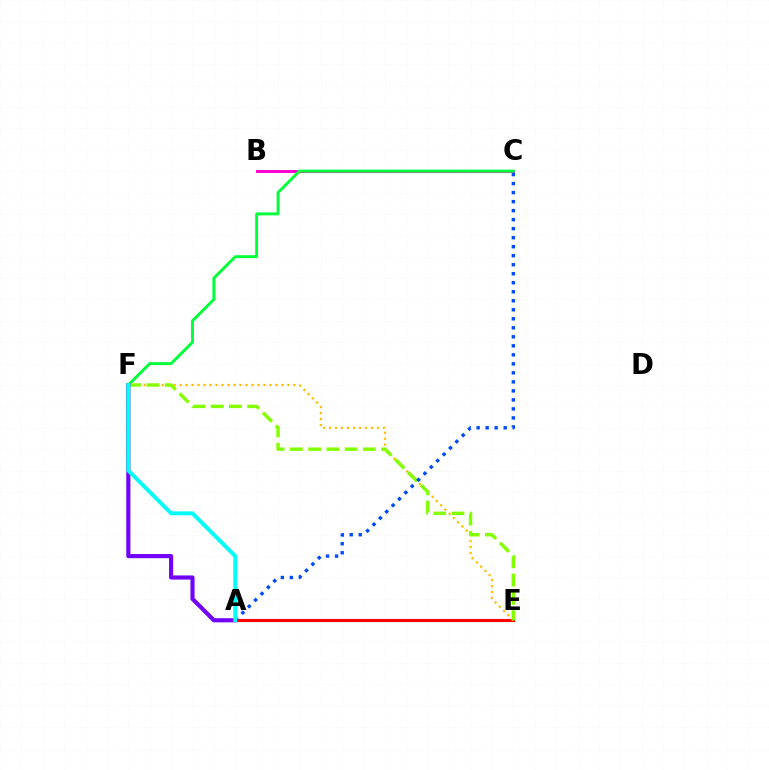{('A', 'E'): [{'color': '#ff0000', 'line_style': 'solid', 'thickness': 2.25}], ('E', 'F'): [{'color': '#ffbd00', 'line_style': 'dotted', 'thickness': 1.63}, {'color': '#84ff00', 'line_style': 'dashed', 'thickness': 2.48}], ('B', 'C'): [{'color': '#ff00cf', 'line_style': 'solid', 'thickness': 2.11}], ('C', 'F'): [{'color': '#00ff39', 'line_style': 'solid', 'thickness': 2.1}], ('A', 'C'): [{'color': '#004bff', 'line_style': 'dotted', 'thickness': 2.45}], ('A', 'F'): [{'color': '#7200ff', 'line_style': 'solid', 'thickness': 2.97}, {'color': '#00fff6', 'line_style': 'solid', 'thickness': 2.86}]}